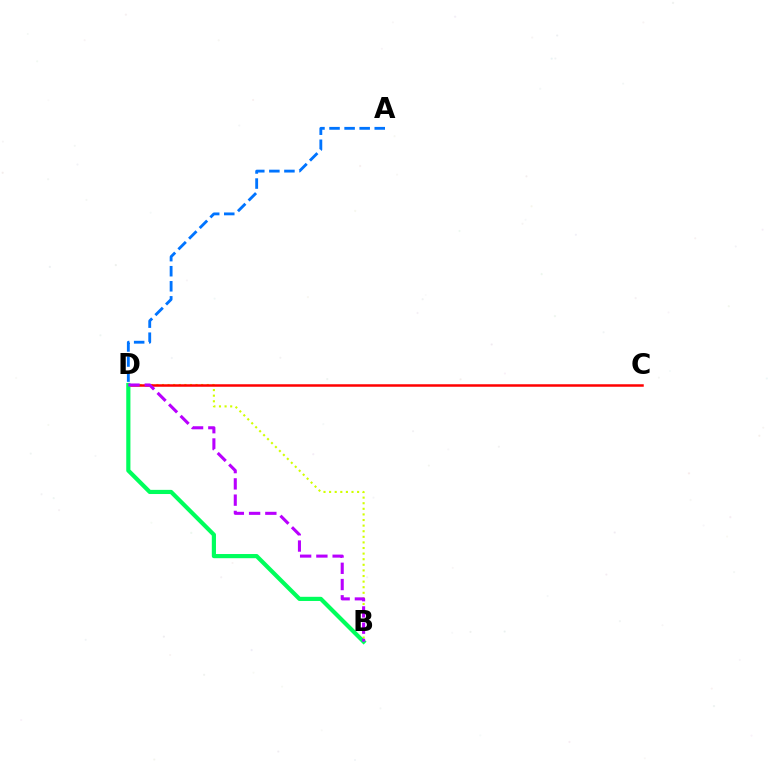{('B', 'D'): [{'color': '#d1ff00', 'line_style': 'dotted', 'thickness': 1.52}, {'color': '#00ff5c', 'line_style': 'solid', 'thickness': 3.0}, {'color': '#b900ff', 'line_style': 'dashed', 'thickness': 2.21}], ('A', 'D'): [{'color': '#0074ff', 'line_style': 'dashed', 'thickness': 2.05}], ('C', 'D'): [{'color': '#ff0000', 'line_style': 'solid', 'thickness': 1.8}]}